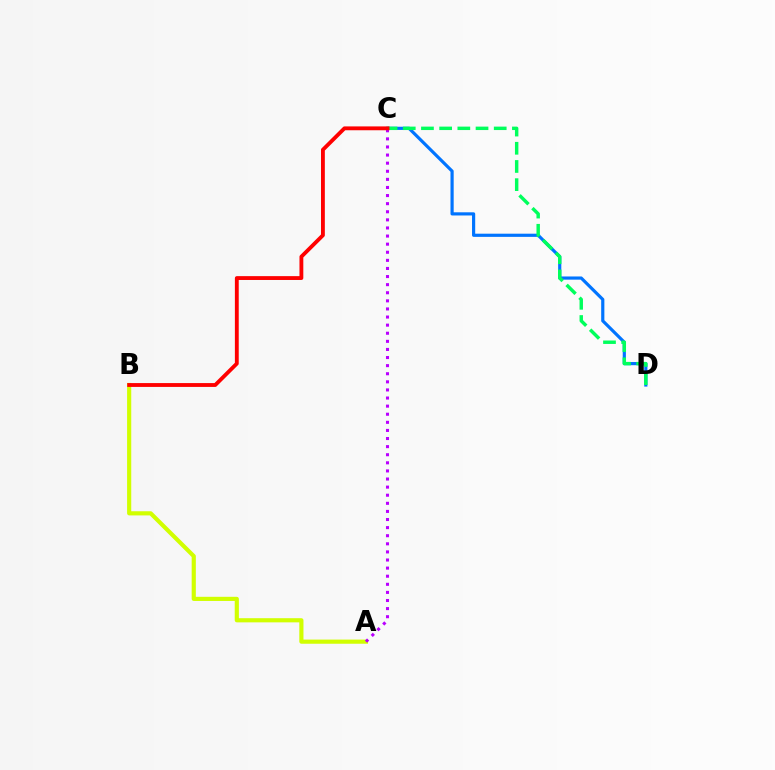{('A', 'B'): [{'color': '#d1ff00', 'line_style': 'solid', 'thickness': 2.99}], ('C', 'D'): [{'color': '#0074ff', 'line_style': 'solid', 'thickness': 2.29}, {'color': '#00ff5c', 'line_style': 'dashed', 'thickness': 2.47}], ('A', 'C'): [{'color': '#b900ff', 'line_style': 'dotted', 'thickness': 2.2}], ('B', 'C'): [{'color': '#ff0000', 'line_style': 'solid', 'thickness': 2.77}]}